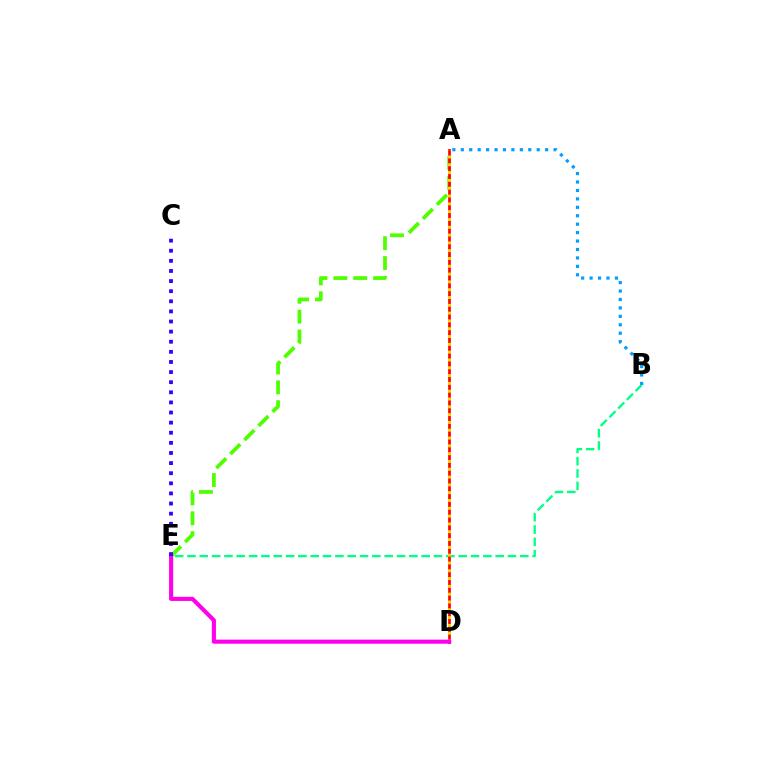{('B', 'E'): [{'color': '#00ff86', 'line_style': 'dashed', 'thickness': 1.67}], ('A', 'E'): [{'color': '#4fff00', 'line_style': 'dashed', 'thickness': 2.7}], ('A', 'D'): [{'color': '#ff0000', 'line_style': 'solid', 'thickness': 1.95}, {'color': '#ffd500', 'line_style': 'dotted', 'thickness': 2.12}], ('A', 'B'): [{'color': '#009eff', 'line_style': 'dotted', 'thickness': 2.29}], ('D', 'E'): [{'color': '#ff00ed', 'line_style': 'solid', 'thickness': 2.95}], ('C', 'E'): [{'color': '#3700ff', 'line_style': 'dotted', 'thickness': 2.75}]}